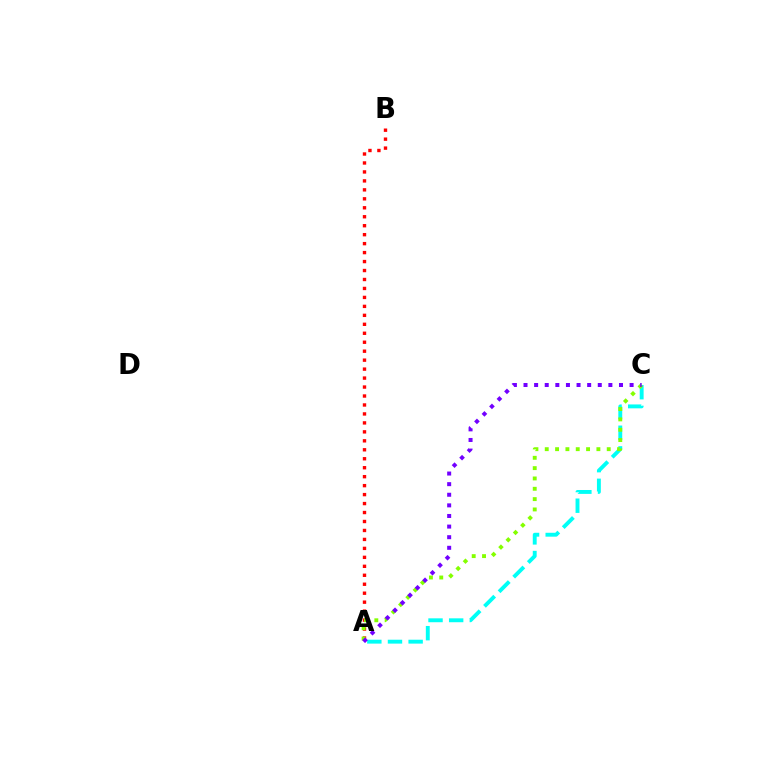{('A', 'C'): [{'color': '#00fff6', 'line_style': 'dashed', 'thickness': 2.8}, {'color': '#84ff00', 'line_style': 'dotted', 'thickness': 2.81}, {'color': '#7200ff', 'line_style': 'dotted', 'thickness': 2.88}], ('A', 'B'): [{'color': '#ff0000', 'line_style': 'dotted', 'thickness': 2.44}]}